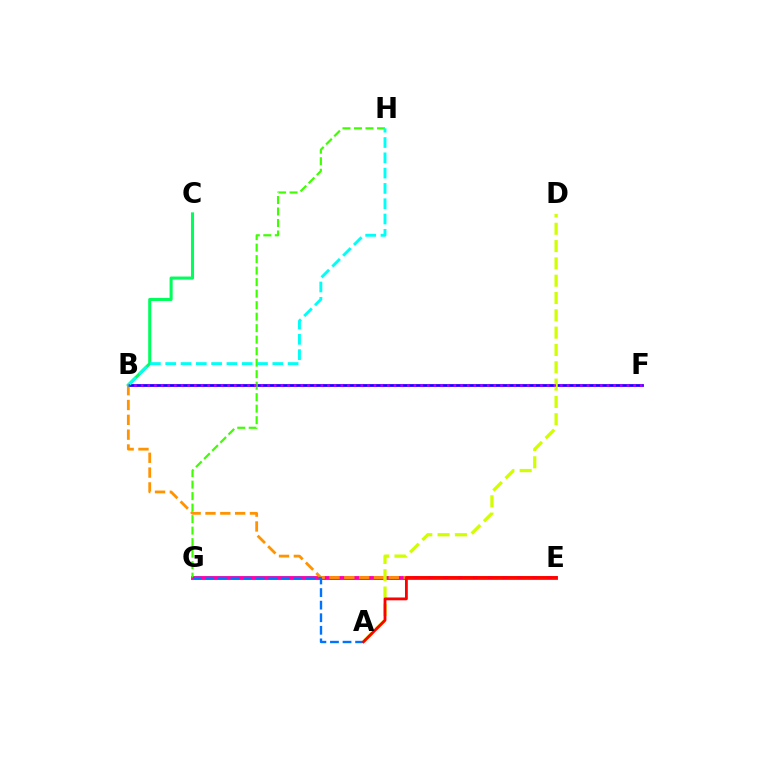{('E', 'G'): [{'color': '#ff00ac', 'line_style': 'solid', 'thickness': 2.78}], ('B', 'F'): [{'color': '#2500ff', 'line_style': 'solid', 'thickness': 2.0}, {'color': '#b900ff', 'line_style': 'dotted', 'thickness': 1.81}], ('B', 'E'): [{'color': '#ff9400', 'line_style': 'dashed', 'thickness': 2.01}], ('B', 'C'): [{'color': '#00ff5c', 'line_style': 'solid', 'thickness': 2.2}], ('A', 'D'): [{'color': '#d1ff00', 'line_style': 'dashed', 'thickness': 2.35}], ('G', 'H'): [{'color': '#3dff00', 'line_style': 'dashed', 'thickness': 1.56}], ('B', 'H'): [{'color': '#00fff6', 'line_style': 'dashed', 'thickness': 2.08}], ('A', 'G'): [{'color': '#0074ff', 'line_style': 'dashed', 'thickness': 1.71}], ('A', 'E'): [{'color': '#ff0000', 'line_style': 'solid', 'thickness': 2.04}]}